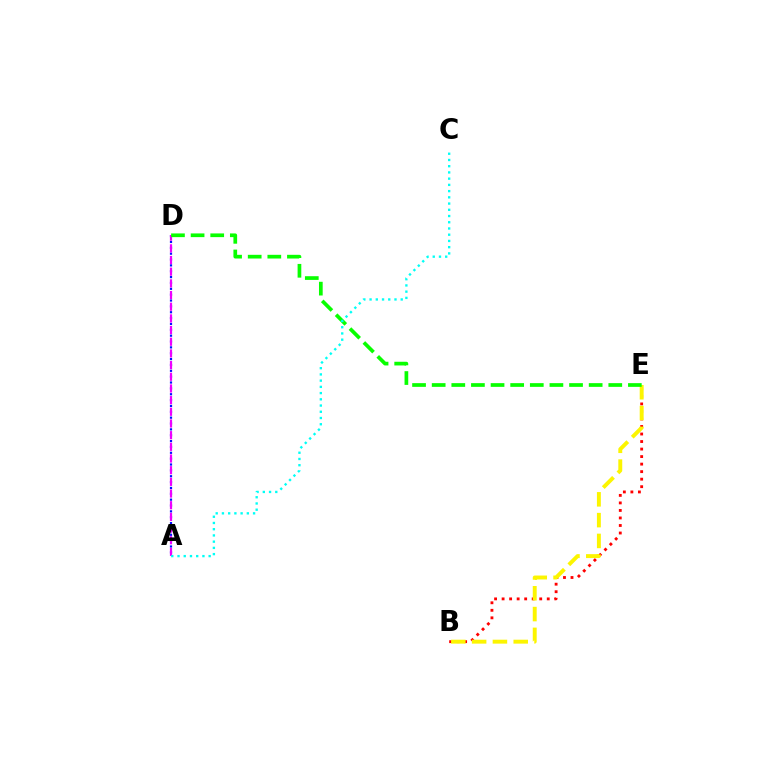{('A', 'D'): [{'color': '#0010ff', 'line_style': 'dotted', 'thickness': 1.59}, {'color': '#ee00ff', 'line_style': 'dashed', 'thickness': 1.59}], ('B', 'E'): [{'color': '#ff0000', 'line_style': 'dotted', 'thickness': 2.04}, {'color': '#fcf500', 'line_style': 'dashed', 'thickness': 2.83}], ('D', 'E'): [{'color': '#08ff00', 'line_style': 'dashed', 'thickness': 2.67}], ('A', 'C'): [{'color': '#00fff6', 'line_style': 'dotted', 'thickness': 1.69}]}